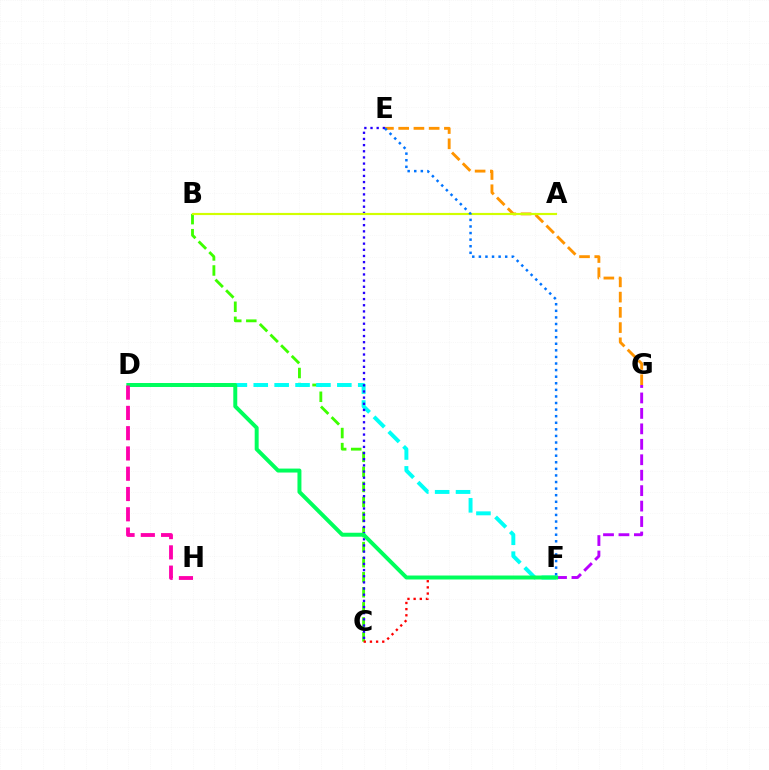{('F', 'G'): [{'color': '#b900ff', 'line_style': 'dashed', 'thickness': 2.1}], ('E', 'G'): [{'color': '#ff9400', 'line_style': 'dashed', 'thickness': 2.07}], ('B', 'C'): [{'color': '#3dff00', 'line_style': 'dashed', 'thickness': 2.04}], ('D', 'F'): [{'color': '#00fff6', 'line_style': 'dashed', 'thickness': 2.84}, {'color': '#00ff5c', 'line_style': 'solid', 'thickness': 2.85}], ('C', 'E'): [{'color': '#2500ff', 'line_style': 'dotted', 'thickness': 1.67}], ('A', 'B'): [{'color': '#d1ff00', 'line_style': 'solid', 'thickness': 1.56}], ('C', 'F'): [{'color': '#ff0000', 'line_style': 'dotted', 'thickness': 1.67}], ('D', 'H'): [{'color': '#ff00ac', 'line_style': 'dashed', 'thickness': 2.75}], ('E', 'F'): [{'color': '#0074ff', 'line_style': 'dotted', 'thickness': 1.79}]}